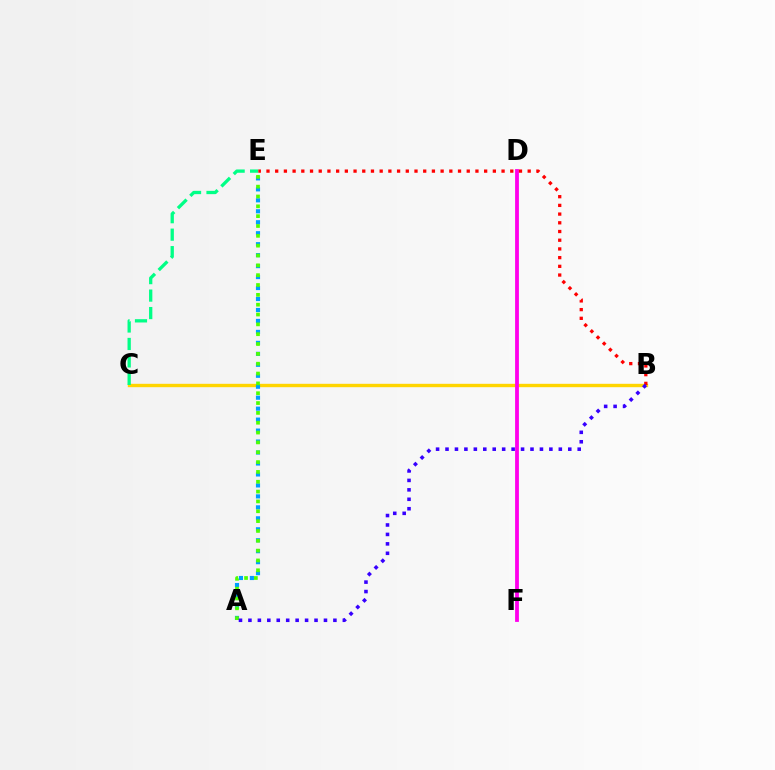{('B', 'C'): [{'color': '#ffd500', 'line_style': 'solid', 'thickness': 2.43}], ('C', 'E'): [{'color': '#00ff86', 'line_style': 'dashed', 'thickness': 2.37}], ('D', 'F'): [{'color': '#ff00ed', 'line_style': 'solid', 'thickness': 2.74}], ('B', 'E'): [{'color': '#ff0000', 'line_style': 'dotted', 'thickness': 2.37}], ('A', 'E'): [{'color': '#009eff', 'line_style': 'dotted', 'thickness': 2.98}, {'color': '#4fff00', 'line_style': 'dotted', 'thickness': 2.67}], ('A', 'B'): [{'color': '#3700ff', 'line_style': 'dotted', 'thickness': 2.57}]}